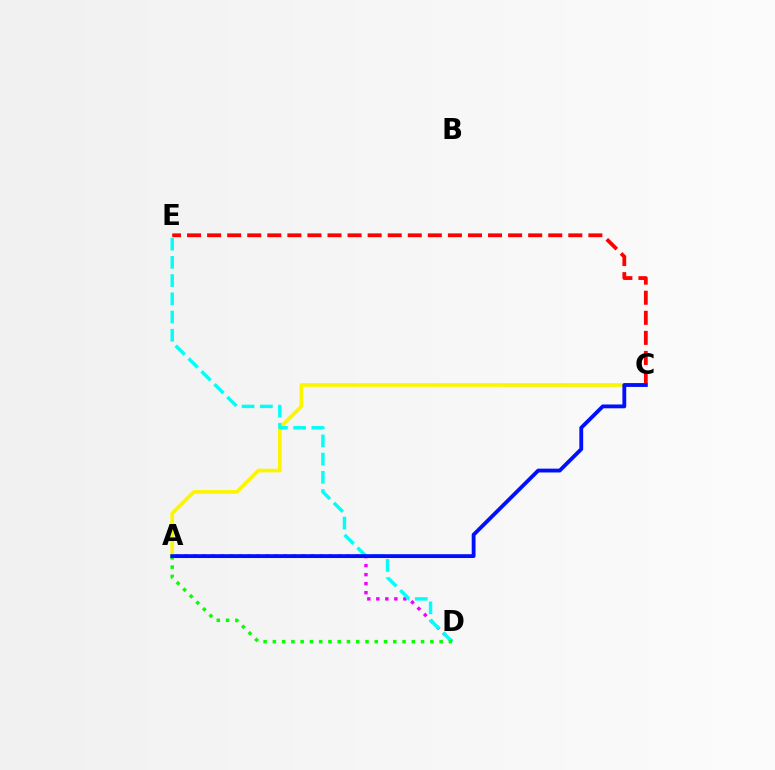{('C', 'E'): [{'color': '#ff0000', 'line_style': 'dashed', 'thickness': 2.73}], ('A', 'D'): [{'color': '#ee00ff', 'line_style': 'dotted', 'thickness': 2.45}, {'color': '#08ff00', 'line_style': 'dotted', 'thickness': 2.52}], ('A', 'C'): [{'color': '#fcf500', 'line_style': 'solid', 'thickness': 2.65}, {'color': '#0010ff', 'line_style': 'solid', 'thickness': 2.76}], ('D', 'E'): [{'color': '#00fff6', 'line_style': 'dashed', 'thickness': 2.48}]}